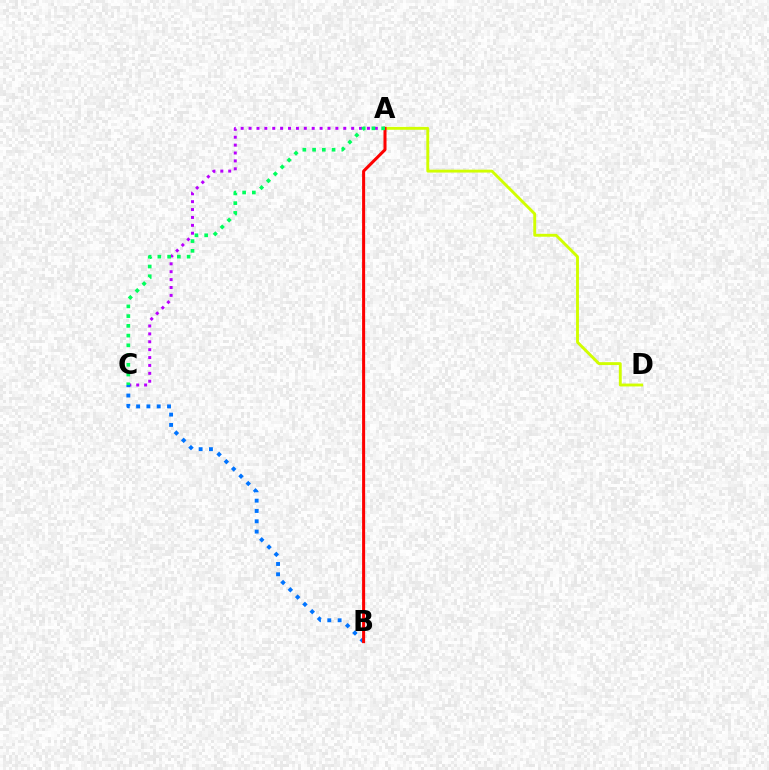{('A', 'D'): [{'color': '#d1ff00', 'line_style': 'solid', 'thickness': 2.08}], ('A', 'C'): [{'color': '#b900ff', 'line_style': 'dotted', 'thickness': 2.14}, {'color': '#00ff5c', 'line_style': 'dotted', 'thickness': 2.65}], ('B', 'C'): [{'color': '#0074ff', 'line_style': 'dotted', 'thickness': 2.8}], ('A', 'B'): [{'color': '#ff0000', 'line_style': 'solid', 'thickness': 2.18}]}